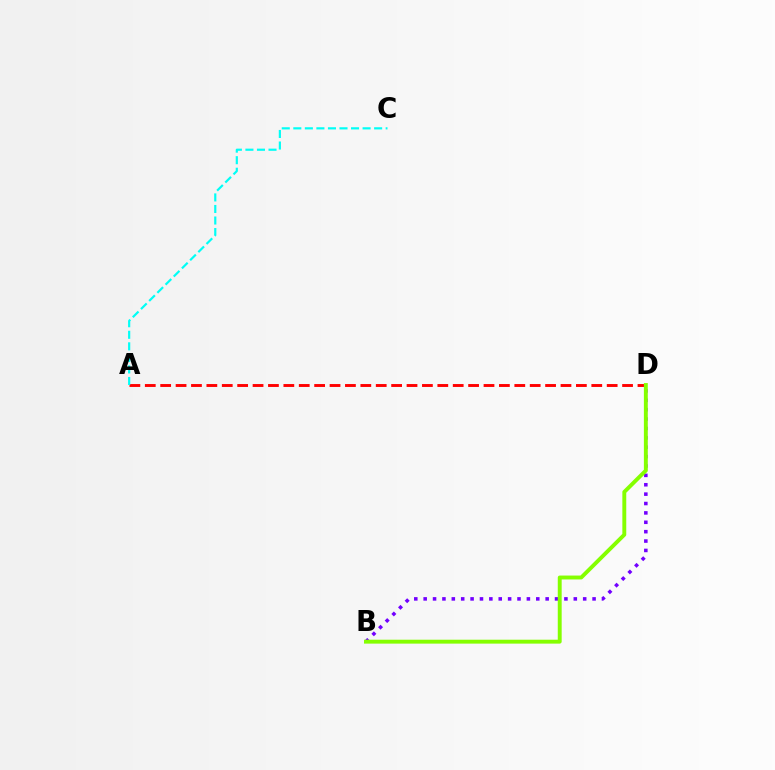{('B', 'D'): [{'color': '#7200ff', 'line_style': 'dotted', 'thickness': 2.55}, {'color': '#84ff00', 'line_style': 'solid', 'thickness': 2.81}], ('A', 'D'): [{'color': '#ff0000', 'line_style': 'dashed', 'thickness': 2.09}], ('A', 'C'): [{'color': '#00fff6', 'line_style': 'dashed', 'thickness': 1.57}]}